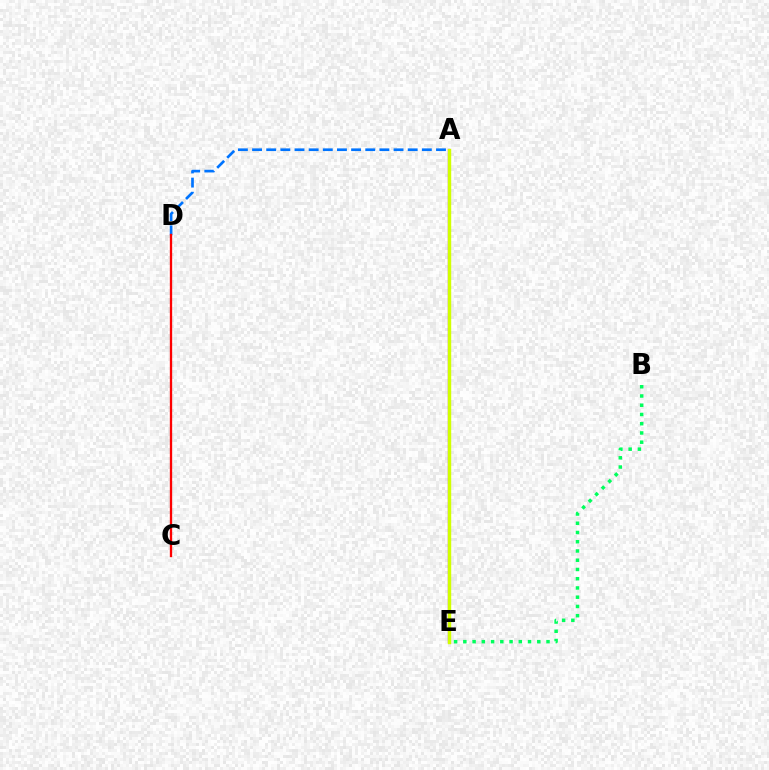{('A', 'E'): [{'color': '#b900ff', 'line_style': 'solid', 'thickness': 1.66}, {'color': '#d1ff00', 'line_style': 'solid', 'thickness': 2.46}], ('A', 'D'): [{'color': '#0074ff', 'line_style': 'dashed', 'thickness': 1.92}], ('B', 'E'): [{'color': '#00ff5c', 'line_style': 'dotted', 'thickness': 2.51}], ('C', 'D'): [{'color': '#ff0000', 'line_style': 'solid', 'thickness': 1.67}]}